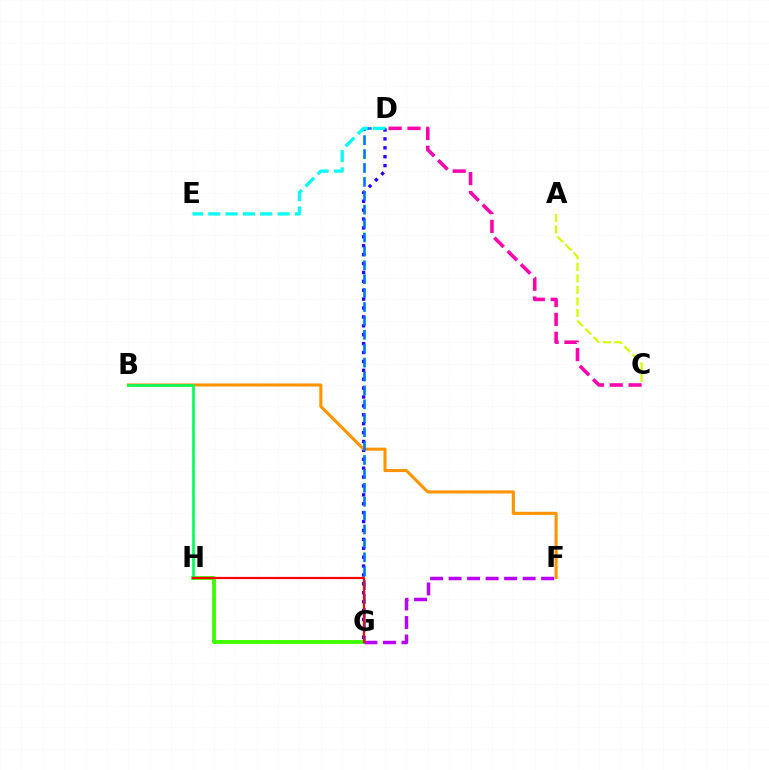{('D', 'G'): [{'color': '#2500ff', 'line_style': 'dotted', 'thickness': 2.42}, {'color': '#0074ff', 'line_style': 'dashed', 'thickness': 1.89}], ('B', 'F'): [{'color': '#ff9400', 'line_style': 'solid', 'thickness': 2.22}], ('G', 'H'): [{'color': '#3dff00', 'line_style': 'solid', 'thickness': 2.78}, {'color': '#ff0000', 'line_style': 'solid', 'thickness': 1.58}], ('D', 'E'): [{'color': '#00fff6', 'line_style': 'dashed', 'thickness': 2.35}], ('B', 'H'): [{'color': '#00ff5c', 'line_style': 'solid', 'thickness': 1.91}], ('A', 'C'): [{'color': '#d1ff00', 'line_style': 'dashed', 'thickness': 1.57}], ('F', 'G'): [{'color': '#b900ff', 'line_style': 'dashed', 'thickness': 2.52}], ('C', 'D'): [{'color': '#ff00ac', 'line_style': 'dashed', 'thickness': 2.56}]}